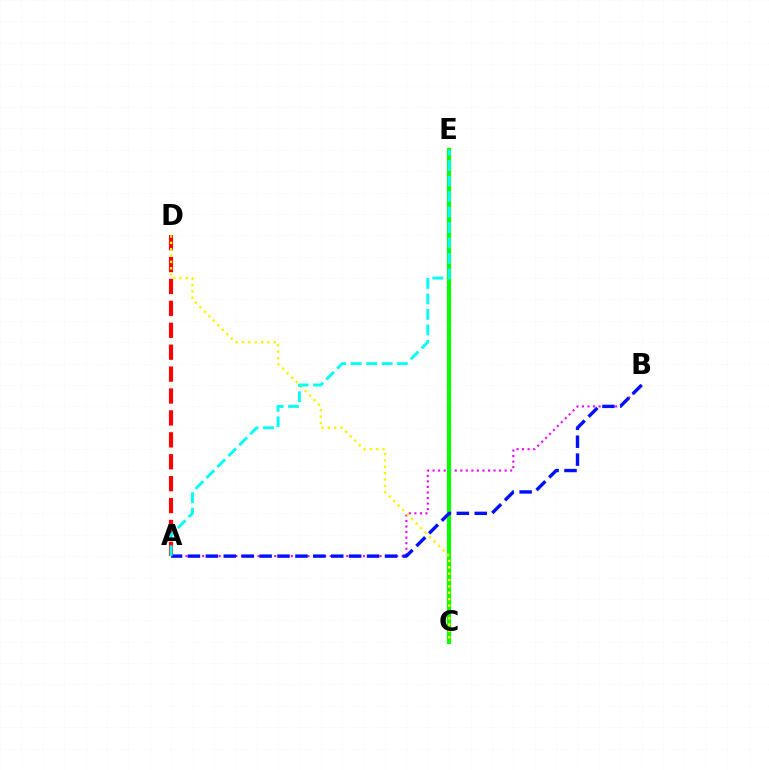{('A', 'D'): [{'color': '#ff0000', 'line_style': 'dashed', 'thickness': 2.98}], ('A', 'B'): [{'color': '#ee00ff', 'line_style': 'dotted', 'thickness': 1.51}, {'color': '#0010ff', 'line_style': 'dashed', 'thickness': 2.43}], ('C', 'E'): [{'color': '#08ff00', 'line_style': 'solid', 'thickness': 2.98}], ('C', 'D'): [{'color': '#fcf500', 'line_style': 'dotted', 'thickness': 1.73}], ('A', 'E'): [{'color': '#00fff6', 'line_style': 'dashed', 'thickness': 2.1}]}